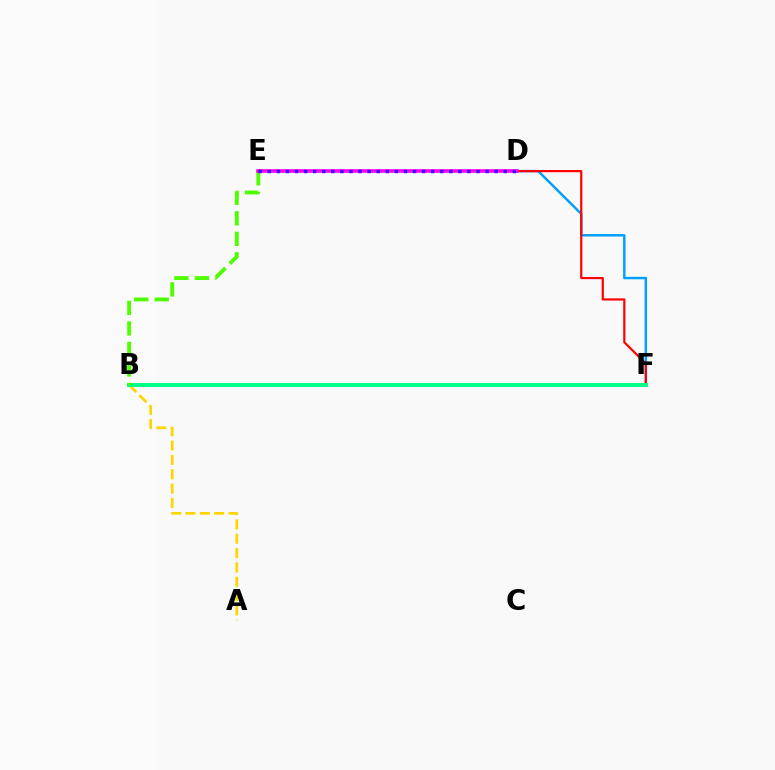{('D', 'F'): [{'color': '#009eff', 'line_style': 'solid', 'thickness': 1.75}, {'color': '#ff0000', 'line_style': 'solid', 'thickness': 1.58}], ('A', 'B'): [{'color': '#ffd500', 'line_style': 'dashed', 'thickness': 1.95}], ('B', 'F'): [{'color': '#00ff86', 'line_style': 'solid', 'thickness': 2.86}], ('B', 'E'): [{'color': '#4fff00', 'line_style': 'dashed', 'thickness': 2.79}], ('D', 'E'): [{'color': '#ff00ed', 'line_style': 'solid', 'thickness': 2.61}, {'color': '#3700ff', 'line_style': 'dotted', 'thickness': 2.47}]}